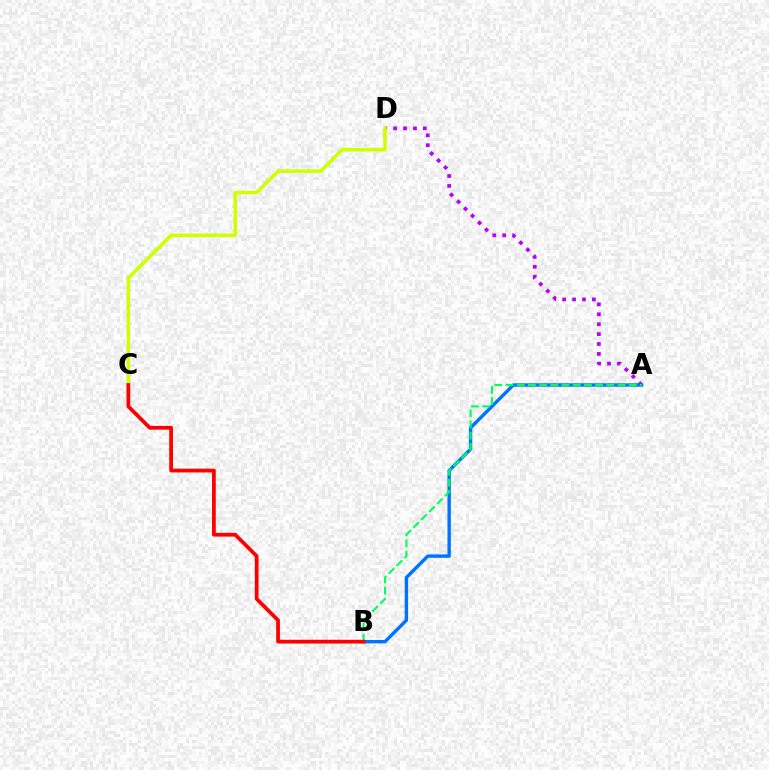{('A', 'D'): [{'color': '#b900ff', 'line_style': 'dotted', 'thickness': 2.69}], ('A', 'B'): [{'color': '#0074ff', 'line_style': 'solid', 'thickness': 2.45}, {'color': '#00ff5c', 'line_style': 'dashed', 'thickness': 1.52}], ('C', 'D'): [{'color': '#d1ff00', 'line_style': 'solid', 'thickness': 2.55}], ('B', 'C'): [{'color': '#ff0000', 'line_style': 'solid', 'thickness': 2.7}]}